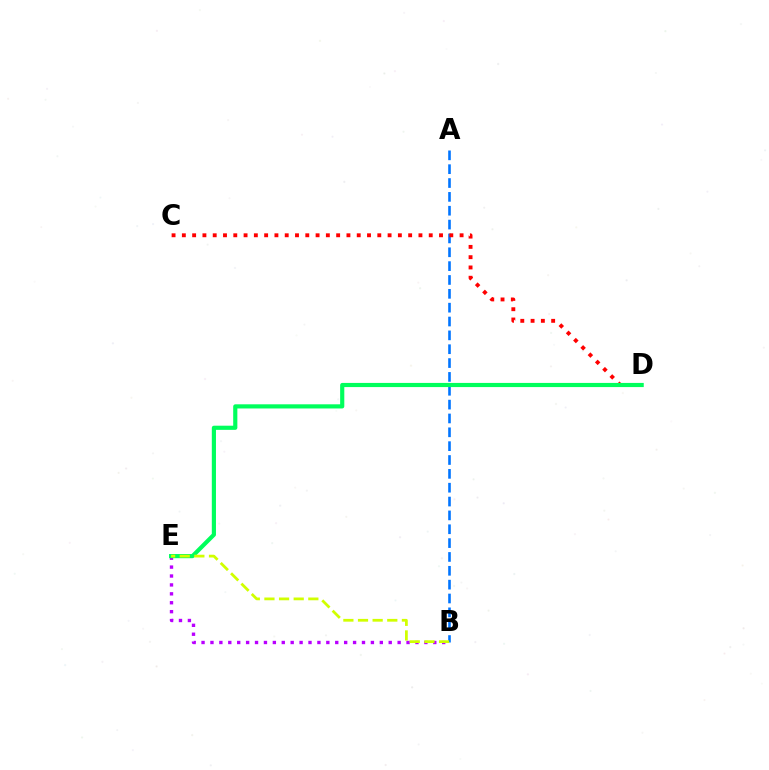{('B', 'E'): [{'color': '#b900ff', 'line_style': 'dotted', 'thickness': 2.42}, {'color': '#d1ff00', 'line_style': 'dashed', 'thickness': 1.99}], ('A', 'B'): [{'color': '#0074ff', 'line_style': 'dashed', 'thickness': 1.88}], ('C', 'D'): [{'color': '#ff0000', 'line_style': 'dotted', 'thickness': 2.79}], ('D', 'E'): [{'color': '#00ff5c', 'line_style': 'solid', 'thickness': 2.99}]}